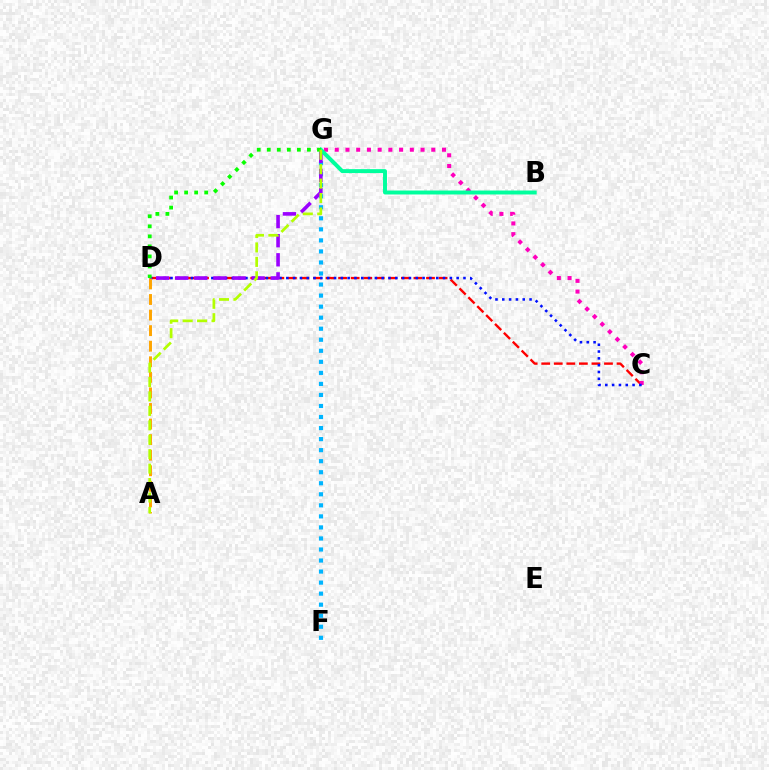{('C', 'D'): [{'color': '#ff0000', 'line_style': 'dashed', 'thickness': 1.71}, {'color': '#0010ff', 'line_style': 'dotted', 'thickness': 1.85}], ('F', 'G'): [{'color': '#00b5ff', 'line_style': 'dotted', 'thickness': 3.0}], ('C', 'G'): [{'color': '#ff00bd', 'line_style': 'dotted', 'thickness': 2.91}], ('D', 'G'): [{'color': '#9b00ff', 'line_style': 'dashed', 'thickness': 2.59}, {'color': '#08ff00', 'line_style': 'dotted', 'thickness': 2.73}], ('B', 'G'): [{'color': '#00ff9d', 'line_style': 'solid', 'thickness': 2.84}], ('A', 'D'): [{'color': '#ffa500', 'line_style': 'dashed', 'thickness': 2.11}], ('A', 'G'): [{'color': '#b3ff00', 'line_style': 'dashed', 'thickness': 1.96}]}